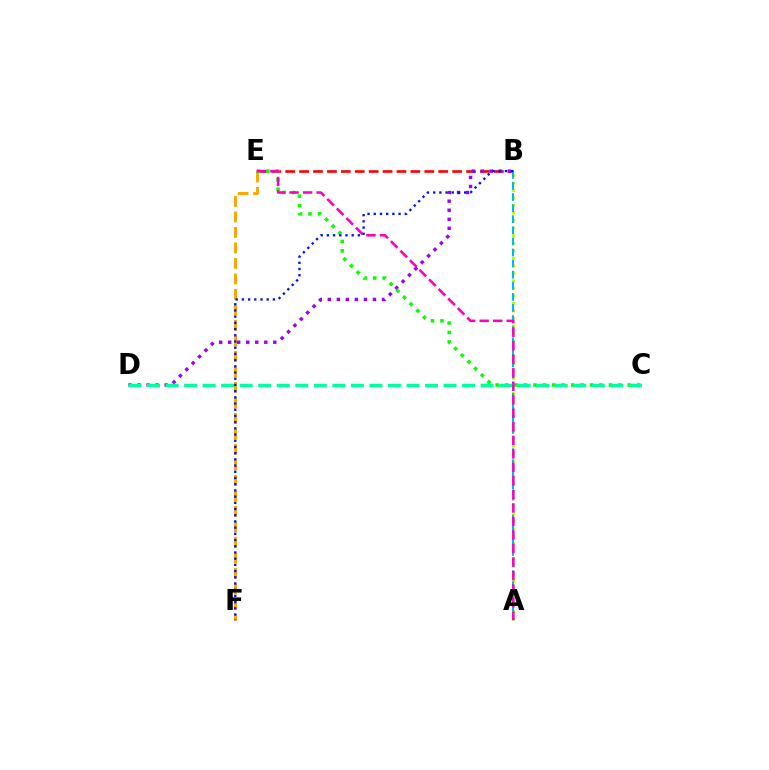{('B', 'E'): [{'color': '#ff0000', 'line_style': 'dashed', 'thickness': 1.89}], ('E', 'F'): [{'color': '#ffa500', 'line_style': 'dashed', 'thickness': 2.11}], ('A', 'B'): [{'color': '#b3ff00', 'line_style': 'dotted', 'thickness': 2.04}, {'color': '#00b5ff', 'line_style': 'dashed', 'thickness': 1.51}], ('B', 'D'): [{'color': '#9b00ff', 'line_style': 'dotted', 'thickness': 2.45}], ('C', 'E'): [{'color': '#08ff00', 'line_style': 'dotted', 'thickness': 2.56}], ('A', 'E'): [{'color': '#ff00bd', 'line_style': 'dashed', 'thickness': 1.84}], ('B', 'F'): [{'color': '#0010ff', 'line_style': 'dotted', 'thickness': 1.69}], ('C', 'D'): [{'color': '#00ff9d', 'line_style': 'dashed', 'thickness': 2.52}]}